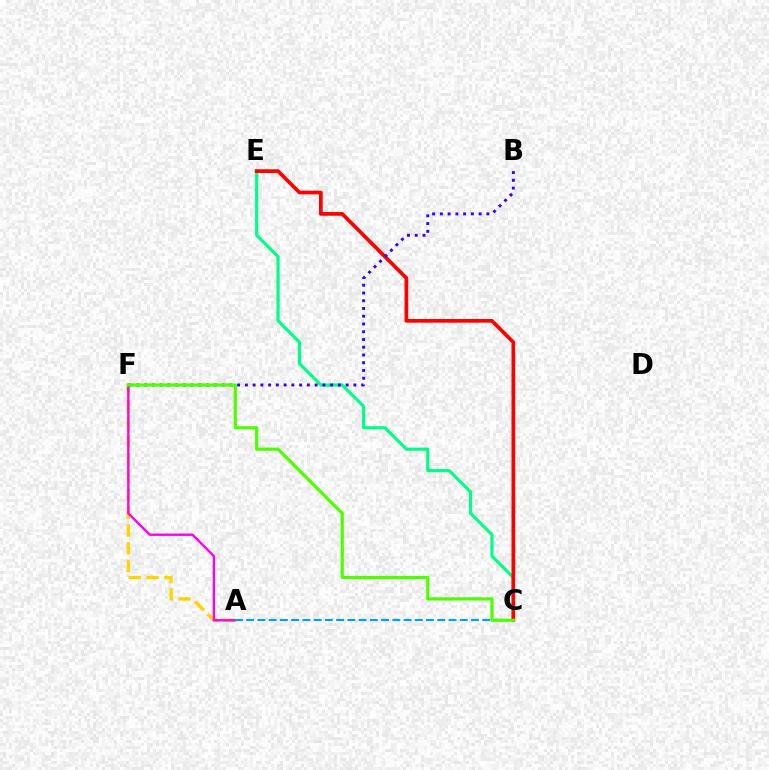{('A', 'F'): [{'color': '#ffd500', 'line_style': 'dashed', 'thickness': 2.42}, {'color': '#ff00ed', 'line_style': 'solid', 'thickness': 1.71}], ('C', 'E'): [{'color': '#00ff86', 'line_style': 'solid', 'thickness': 2.28}, {'color': '#ff0000', 'line_style': 'solid', 'thickness': 2.66}], ('B', 'F'): [{'color': '#3700ff', 'line_style': 'dotted', 'thickness': 2.11}], ('A', 'C'): [{'color': '#009eff', 'line_style': 'dashed', 'thickness': 1.53}], ('C', 'F'): [{'color': '#4fff00', 'line_style': 'solid', 'thickness': 2.3}]}